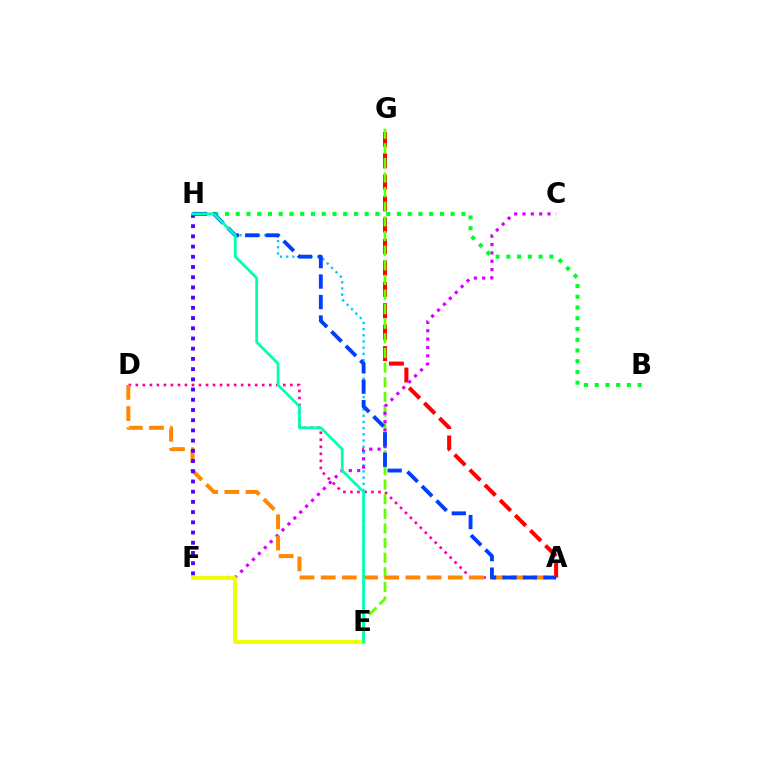{('A', 'D'): [{'color': '#ff00a0', 'line_style': 'dotted', 'thickness': 1.91}, {'color': '#ff8800', 'line_style': 'dashed', 'thickness': 2.88}], ('A', 'G'): [{'color': '#ff0000', 'line_style': 'dashed', 'thickness': 2.91}], ('E', 'H'): [{'color': '#00c7ff', 'line_style': 'dotted', 'thickness': 1.68}, {'color': '#00ffaf', 'line_style': 'solid', 'thickness': 1.98}], ('E', 'G'): [{'color': '#66ff00', 'line_style': 'dashed', 'thickness': 1.99}], ('C', 'F'): [{'color': '#d600ff', 'line_style': 'dotted', 'thickness': 2.27}], ('B', 'H'): [{'color': '#00ff27', 'line_style': 'dotted', 'thickness': 2.92}], ('E', 'F'): [{'color': '#eeff00', 'line_style': 'solid', 'thickness': 2.77}], ('F', 'H'): [{'color': '#4f00ff', 'line_style': 'dotted', 'thickness': 2.77}], ('A', 'H'): [{'color': '#003fff', 'line_style': 'dashed', 'thickness': 2.78}]}